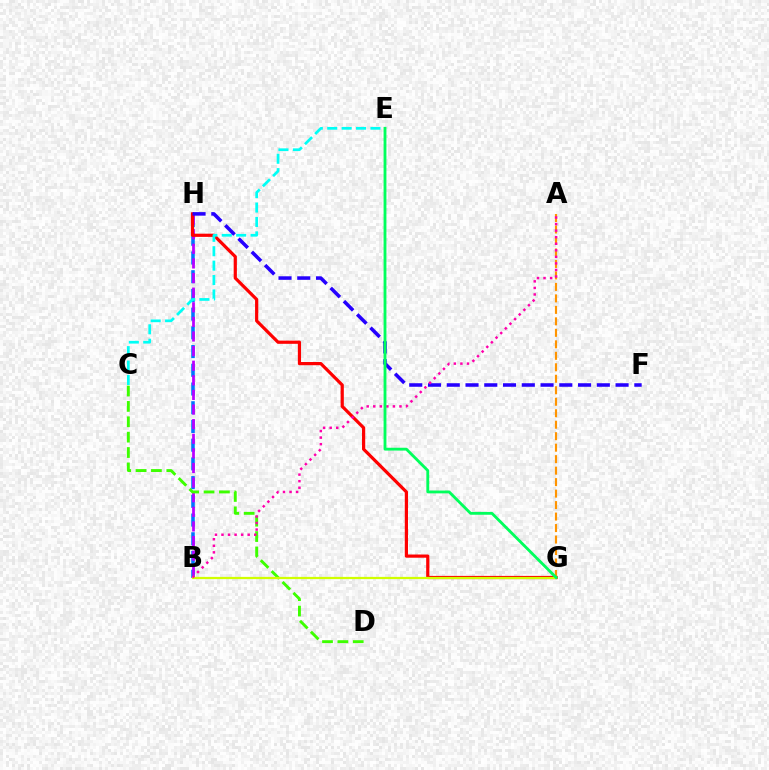{('B', 'H'): [{'color': '#0074ff', 'line_style': 'dashed', 'thickness': 2.54}, {'color': '#b900ff', 'line_style': 'dashed', 'thickness': 1.98}], ('G', 'H'): [{'color': '#ff0000', 'line_style': 'solid', 'thickness': 2.3}], ('C', 'E'): [{'color': '#00fff6', 'line_style': 'dashed', 'thickness': 1.96}], ('C', 'D'): [{'color': '#3dff00', 'line_style': 'dashed', 'thickness': 2.09}], ('F', 'H'): [{'color': '#2500ff', 'line_style': 'dashed', 'thickness': 2.55}], ('B', 'G'): [{'color': '#d1ff00', 'line_style': 'solid', 'thickness': 1.61}], ('A', 'G'): [{'color': '#ff9400', 'line_style': 'dashed', 'thickness': 1.56}], ('A', 'B'): [{'color': '#ff00ac', 'line_style': 'dotted', 'thickness': 1.78}], ('E', 'G'): [{'color': '#00ff5c', 'line_style': 'solid', 'thickness': 2.04}]}